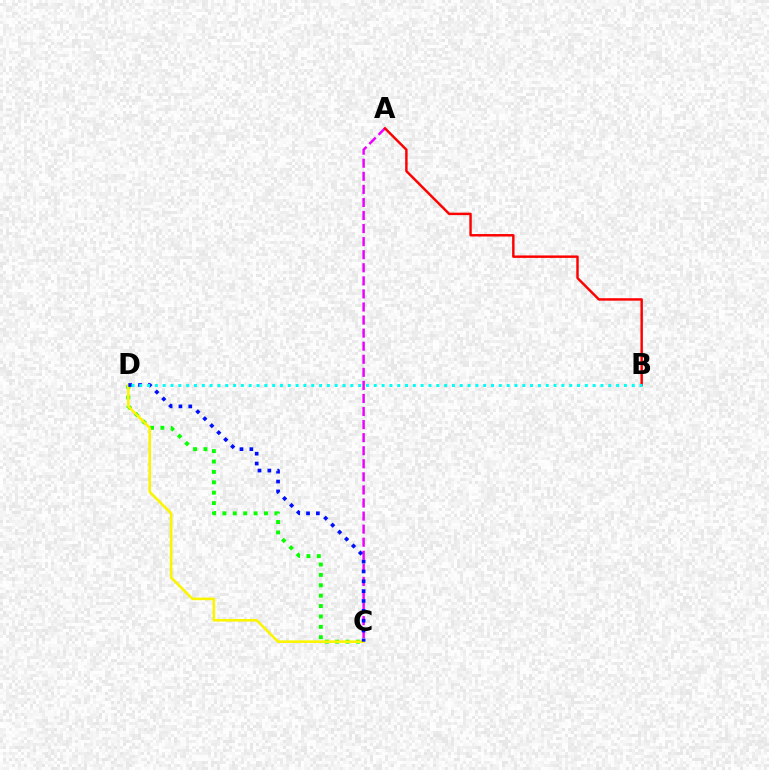{('A', 'C'): [{'color': '#ee00ff', 'line_style': 'dashed', 'thickness': 1.78}], ('C', 'D'): [{'color': '#08ff00', 'line_style': 'dotted', 'thickness': 2.82}, {'color': '#fcf500', 'line_style': 'solid', 'thickness': 1.87}, {'color': '#0010ff', 'line_style': 'dotted', 'thickness': 2.68}], ('A', 'B'): [{'color': '#ff0000', 'line_style': 'solid', 'thickness': 1.76}], ('B', 'D'): [{'color': '#00fff6', 'line_style': 'dotted', 'thickness': 2.12}]}